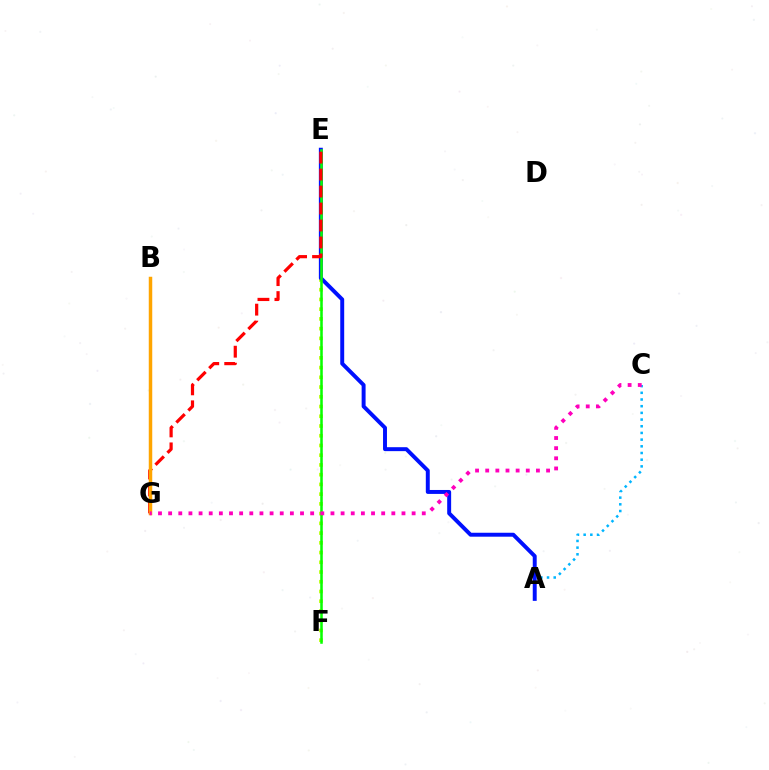{('B', 'G'): [{'color': '#9b00ff', 'line_style': 'dashed', 'thickness': 2.01}, {'color': '#00ff9d', 'line_style': 'dashed', 'thickness': 1.85}, {'color': '#ffa500', 'line_style': 'solid', 'thickness': 2.51}], ('A', 'C'): [{'color': '#00b5ff', 'line_style': 'dotted', 'thickness': 1.82}], ('E', 'F'): [{'color': '#b3ff00', 'line_style': 'dotted', 'thickness': 2.64}, {'color': '#08ff00', 'line_style': 'solid', 'thickness': 1.83}], ('A', 'E'): [{'color': '#0010ff', 'line_style': 'solid', 'thickness': 2.84}], ('E', 'G'): [{'color': '#ff0000', 'line_style': 'dashed', 'thickness': 2.31}], ('C', 'G'): [{'color': '#ff00bd', 'line_style': 'dotted', 'thickness': 2.76}]}